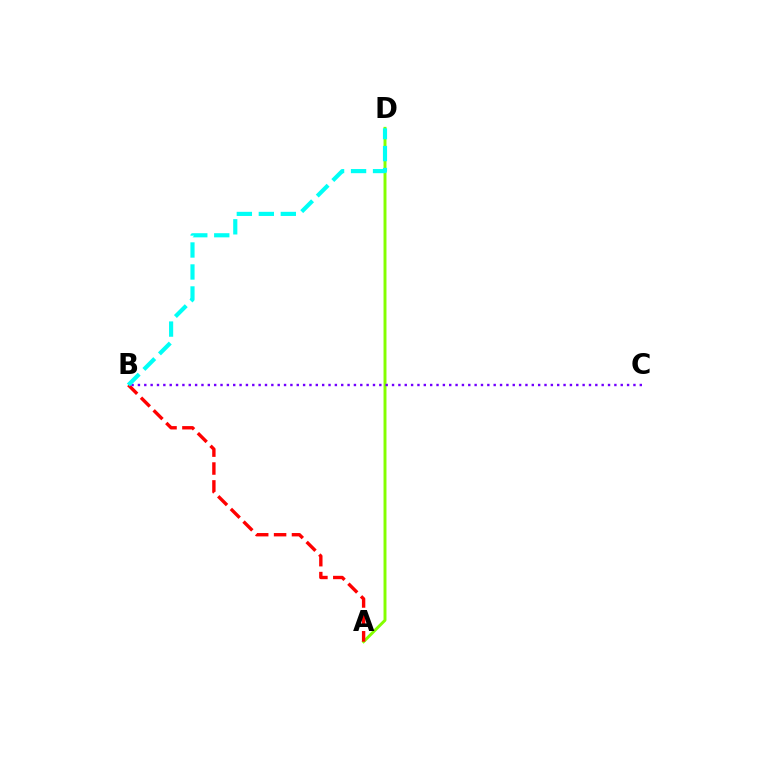{('A', 'D'): [{'color': '#84ff00', 'line_style': 'solid', 'thickness': 2.12}], ('A', 'B'): [{'color': '#ff0000', 'line_style': 'dashed', 'thickness': 2.43}], ('B', 'C'): [{'color': '#7200ff', 'line_style': 'dotted', 'thickness': 1.73}], ('B', 'D'): [{'color': '#00fff6', 'line_style': 'dashed', 'thickness': 2.99}]}